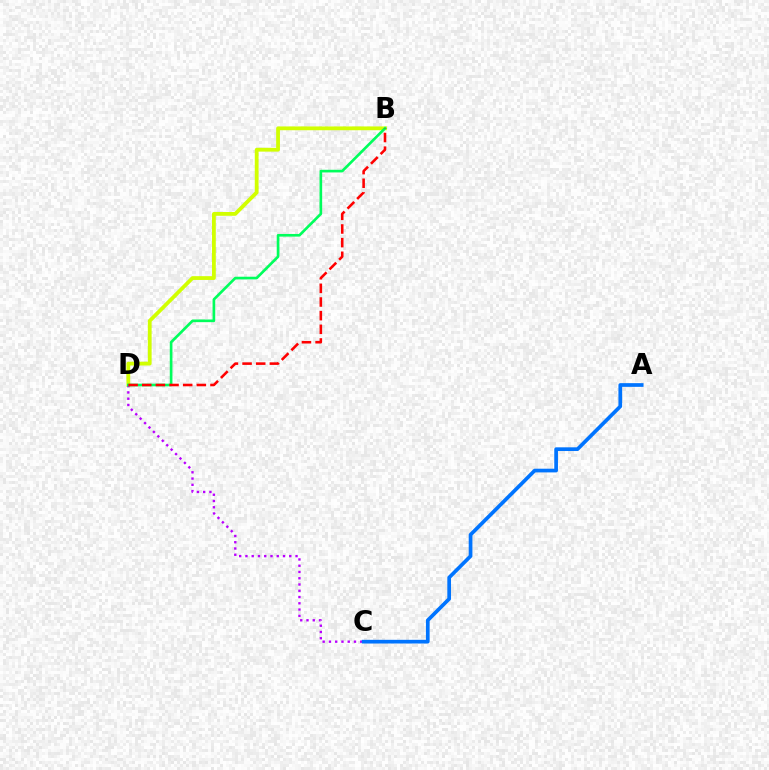{('B', 'D'): [{'color': '#d1ff00', 'line_style': 'solid', 'thickness': 2.73}, {'color': '#00ff5c', 'line_style': 'solid', 'thickness': 1.91}, {'color': '#ff0000', 'line_style': 'dashed', 'thickness': 1.85}], ('C', 'D'): [{'color': '#b900ff', 'line_style': 'dotted', 'thickness': 1.7}], ('A', 'C'): [{'color': '#0074ff', 'line_style': 'solid', 'thickness': 2.66}]}